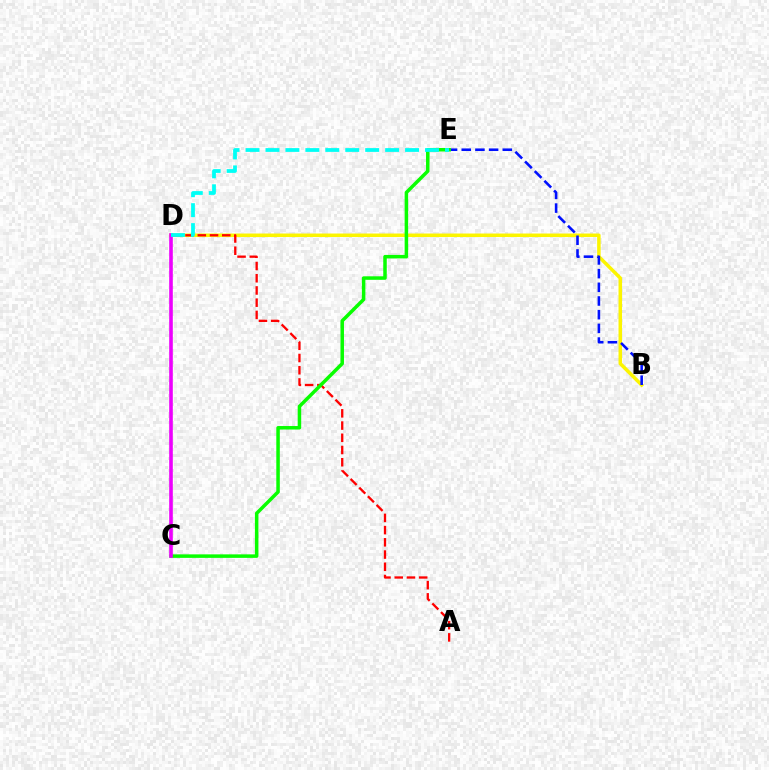{('B', 'D'): [{'color': '#fcf500', 'line_style': 'solid', 'thickness': 2.53}], ('B', 'E'): [{'color': '#0010ff', 'line_style': 'dashed', 'thickness': 1.86}], ('A', 'D'): [{'color': '#ff0000', 'line_style': 'dashed', 'thickness': 1.66}], ('C', 'E'): [{'color': '#08ff00', 'line_style': 'solid', 'thickness': 2.52}], ('C', 'D'): [{'color': '#ee00ff', 'line_style': 'solid', 'thickness': 2.61}], ('D', 'E'): [{'color': '#00fff6', 'line_style': 'dashed', 'thickness': 2.71}]}